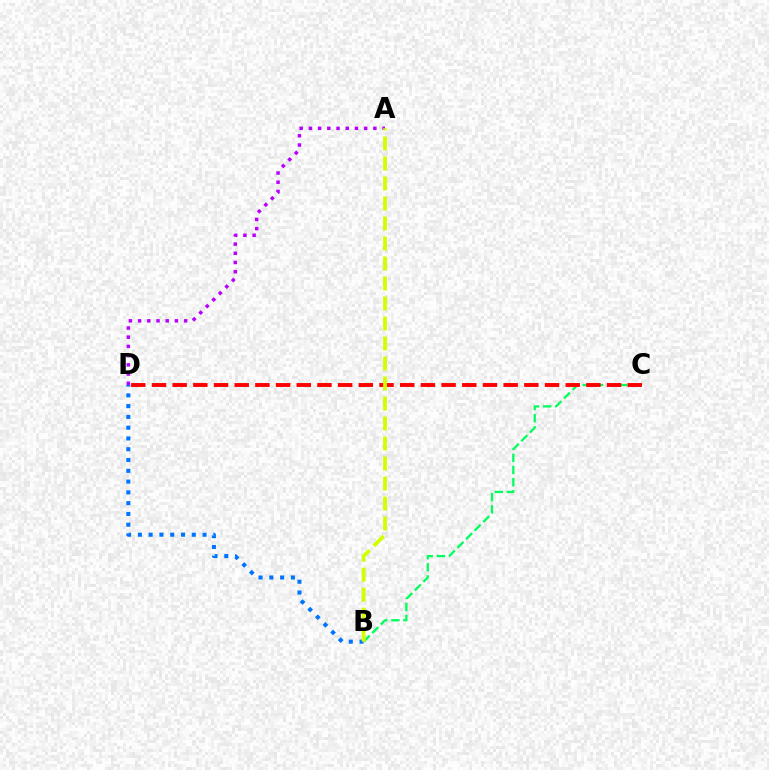{('B', 'C'): [{'color': '#00ff5c', 'line_style': 'dashed', 'thickness': 1.65}], ('A', 'D'): [{'color': '#b900ff', 'line_style': 'dotted', 'thickness': 2.5}], ('C', 'D'): [{'color': '#ff0000', 'line_style': 'dashed', 'thickness': 2.81}], ('B', 'D'): [{'color': '#0074ff', 'line_style': 'dotted', 'thickness': 2.93}], ('A', 'B'): [{'color': '#d1ff00', 'line_style': 'dashed', 'thickness': 2.72}]}